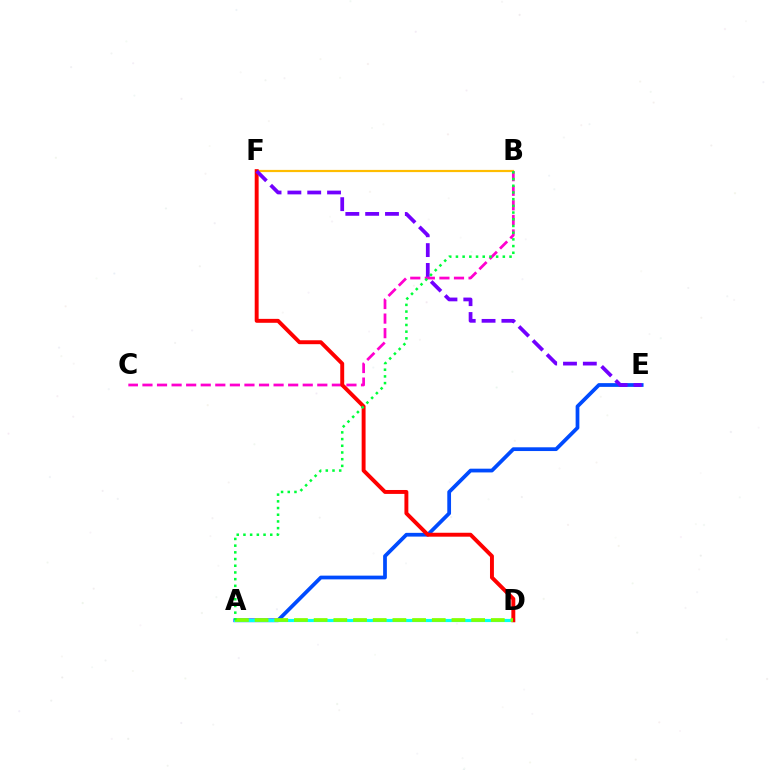{('B', 'F'): [{'color': '#ffbd00', 'line_style': 'solid', 'thickness': 1.58}], ('B', 'C'): [{'color': '#ff00cf', 'line_style': 'dashed', 'thickness': 1.98}], ('A', 'E'): [{'color': '#004bff', 'line_style': 'solid', 'thickness': 2.7}], ('A', 'D'): [{'color': '#00fff6', 'line_style': 'solid', 'thickness': 2.27}, {'color': '#84ff00', 'line_style': 'dashed', 'thickness': 2.67}], ('D', 'F'): [{'color': '#ff0000', 'line_style': 'solid', 'thickness': 2.82}], ('E', 'F'): [{'color': '#7200ff', 'line_style': 'dashed', 'thickness': 2.69}], ('A', 'B'): [{'color': '#00ff39', 'line_style': 'dotted', 'thickness': 1.82}]}